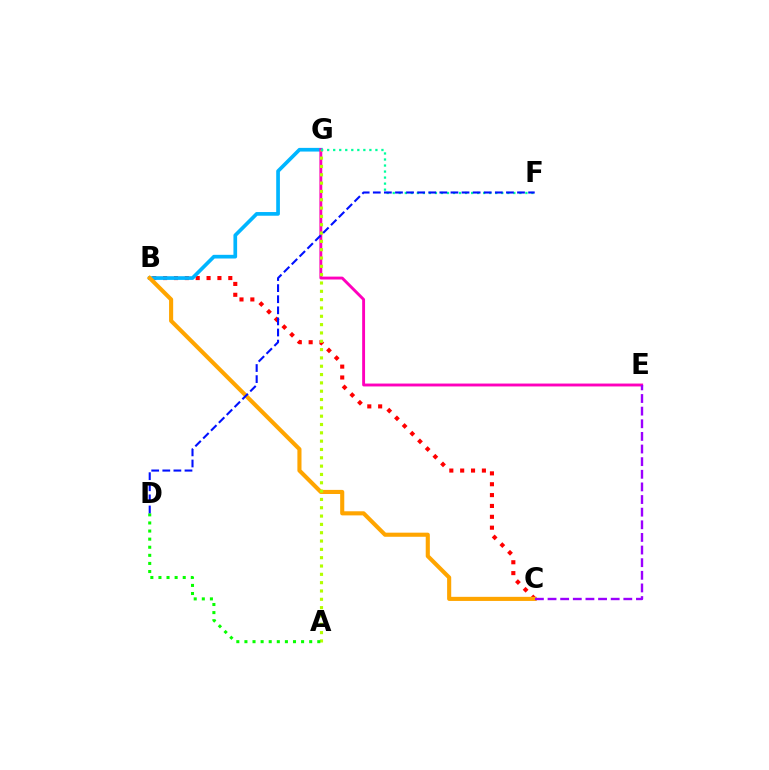{('B', 'C'): [{'color': '#ff0000', 'line_style': 'dotted', 'thickness': 2.95}, {'color': '#ffa500', 'line_style': 'solid', 'thickness': 2.96}], ('B', 'G'): [{'color': '#00b5ff', 'line_style': 'solid', 'thickness': 2.65}], ('E', 'G'): [{'color': '#ff00bd', 'line_style': 'solid', 'thickness': 2.08}], ('C', 'E'): [{'color': '#9b00ff', 'line_style': 'dashed', 'thickness': 1.72}], ('A', 'G'): [{'color': '#b3ff00', 'line_style': 'dotted', 'thickness': 2.26}], ('A', 'D'): [{'color': '#08ff00', 'line_style': 'dotted', 'thickness': 2.2}], ('F', 'G'): [{'color': '#00ff9d', 'line_style': 'dotted', 'thickness': 1.64}], ('D', 'F'): [{'color': '#0010ff', 'line_style': 'dashed', 'thickness': 1.51}]}